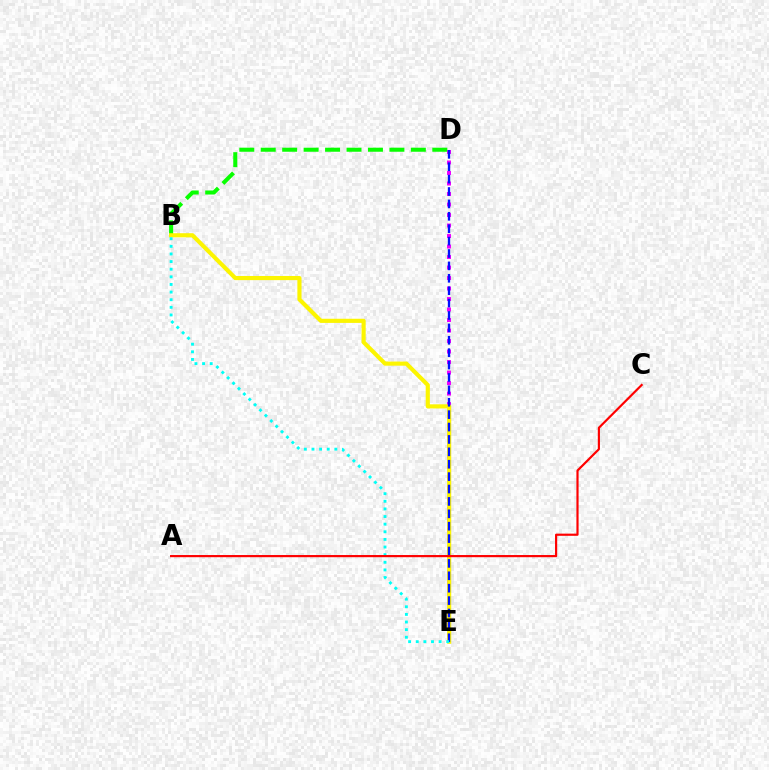{('D', 'E'): [{'color': '#ee00ff', 'line_style': 'dotted', 'thickness': 2.85}, {'color': '#0010ff', 'line_style': 'dashed', 'thickness': 1.68}], ('B', 'D'): [{'color': '#08ff00', 'line_style': 'dashed', 'thickness': 2.91}], ('B', 'E'): [{'color': '#fcf500', 'line_style': 'solid', 'thickness': 2.98}, {'color': '#00fff6', 'line_style': 'dotted', 'thickness': 2.07}], ('A', 'C'): [{'color': '#ff0000', 'line_style': 'solid', 'thickness': 1.57}]}